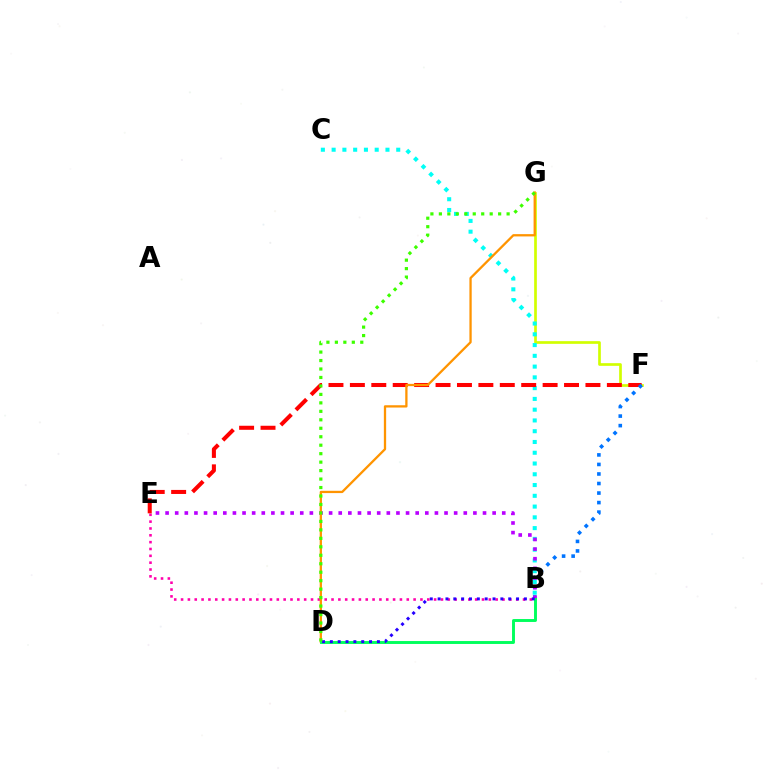{('B', 'E'): [{'color': '#ff00ac', 'line_style': 'dotted', 'thickness': 1.86}, {'color': '#b900ff', 'line_style': 'dotted', 'thickness': 2.61}], ('F', 'G'): [{'color': '#d1ff00', 'line_style': 'solid', 'thickness': 1.93}], ('B', 'C'): [{'color': '#00fff6', 'line_style': 'dotted', 'thickness': 2.93}], ('E', 'F'): [{'color': '#ff0000', 'line_style': 'dashed', 'thickness': 2.91}], ('B', 'F'): [{'color': '#0074ff', 'line_style': 'dotted', 'thickness': 2.59}], ('D', 'G'): [{'color': '#ff9400', 'line_style': 'solid', 'thickness': 1.65}, {'color': '#3dff00', 'line_style': 'dotted', 'thickness': 2.3}], ('B', 'D'): [{'color': '#00ff5c', 'line_style': 'solid', 'thickness': 2.1}, {'color': '#2500ff', 'line_style': 'dotted', 'thickness': 2.13}]}